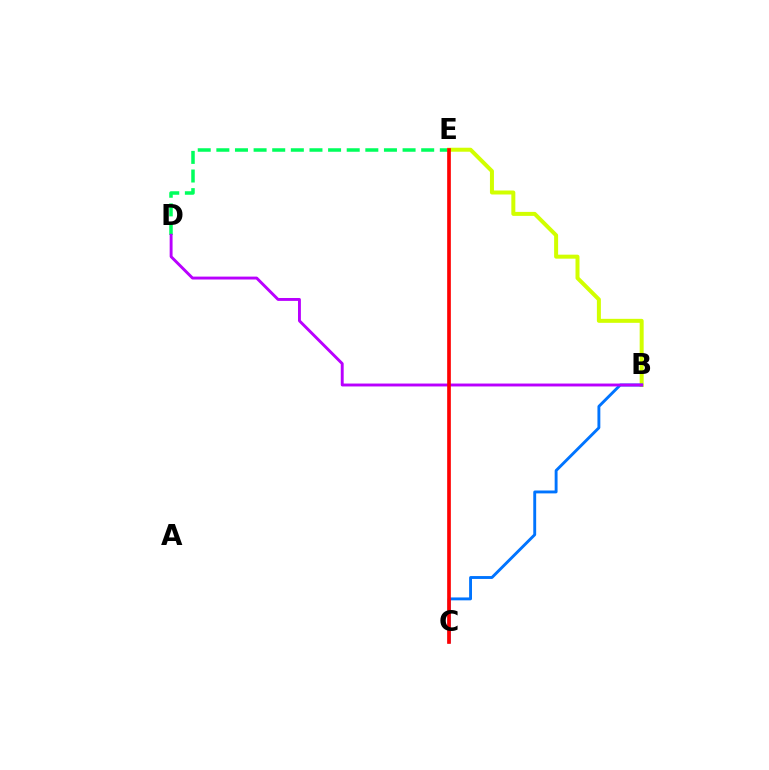{('D', 'E'): [{'color': '#00ff5c', 'line_style': 'dashed', 'thickness': 2.53}], ('B', 'E'): [{'color': '#d1ff00', 'line_style': 'solid', 'thickness': 2.88}], ('B', 'C'): [{'color': '#0074ff', 'line_style': 'solid', 'thickness': 2.08}], ('B', 'D'): [{'color': '#b900ff', 'line_style': 'solid', 'thickness': 2.09}], ('C', 'E'): [{'color': '#ff0000', 'line_style': 'solid', 'thickness': 2.64}]}